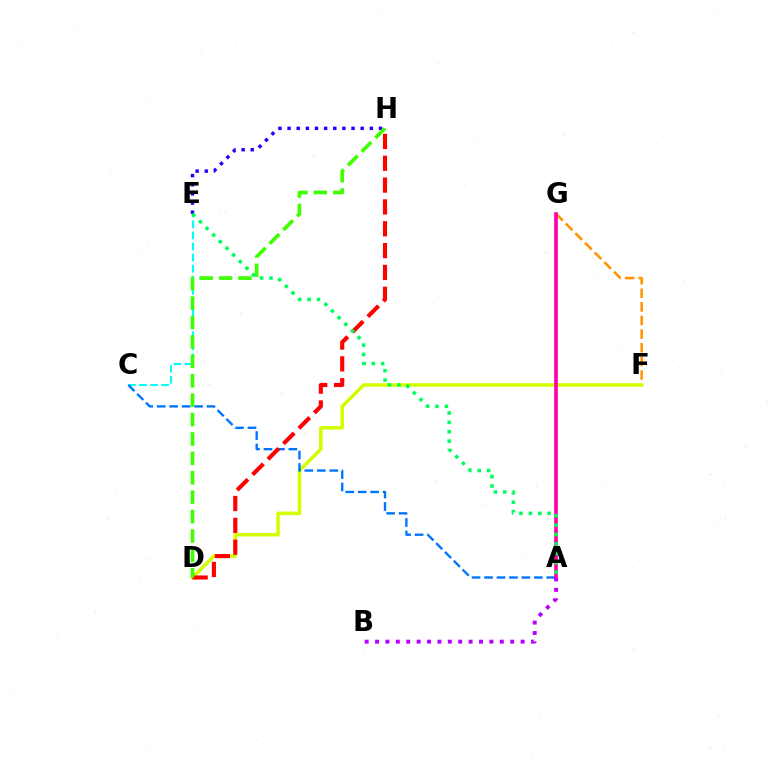{('E', 'H'): [{'color': '#2500ff', 'line_style': 'dotted', 'thickness': 2.48}], ('F', 'G'): [{'color': '#ff9400', 'line_style': 'dashed', 'thickness': 1.85}], ('C', 'E'): [{'color': '#00fff6', 'line_style': 'dashed', 'thickness': 1.51}], ('D', 'F'): [{'color': '#d1ff00', 'line_style': 'solid', 'thickness': 2.54}], ('A', 'C'): [{'color': '#0074ff', 'line_style': 'dashed', 'thickness': 1.69}], ('A', 'G'): [{'color': '#ff00ac', 'line_style': 'solid', 'thickness': 2.65}], ('D', 'H'): [{'color': '#ff0000', 'line_style': 'dashed', 'thickness': 2.97}, {'color': '#3dff00', 'line_style': 'dashed', 'thickness': 2.64}], ('A', 'B'): [{'color': '#b900ff', 'line_style': 'dotted', 'thickness': 2.83}], ('A', 'E'): [{'color': '#00ff5c', 'line_style': 'dotted', 'thickness': 2.55}]}